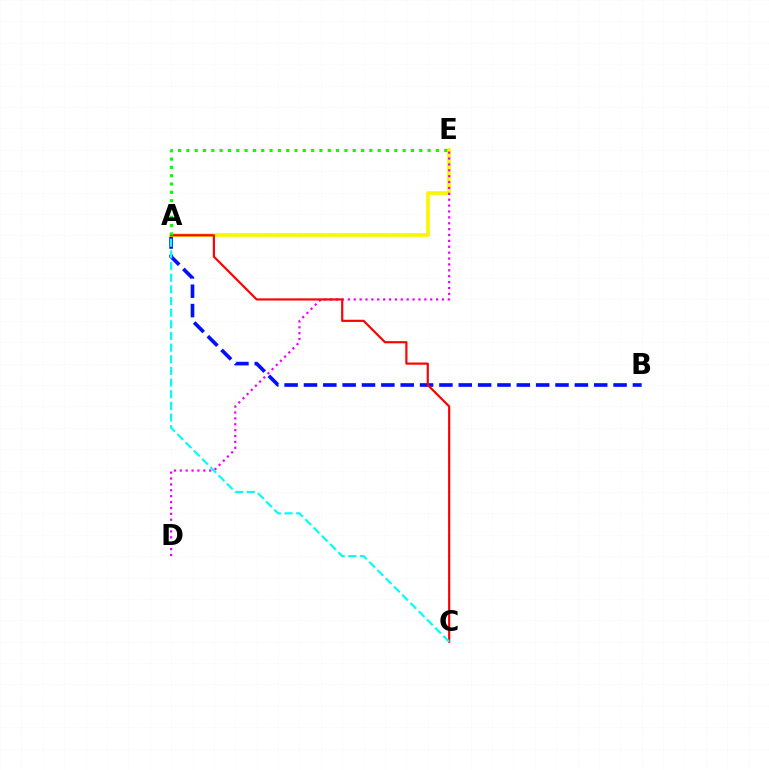{('A', 'B'): [{'color': '#0010ff', 'line_style': 'dashed', 'thickness': 2.63}], ('A', 'E'): [{'color': '#fcf500', 'line_style': 'solid', 'thickness': 2.64}, {'color': '#08ff00', 'line_style': 'dotted', 'thickness': 2.26}], ('D', 'E'): [{'color': '#ee00ff', 'line_style': 'dotted', 'thickness': 1.6}], ('A', 'C'): [{'color': '#ff0000', 'line_style': 'solid', 'thickness': 1.56}, {'color': '#00fff6', 'line_style': 'dashed', 'thickness': 1.58}]}